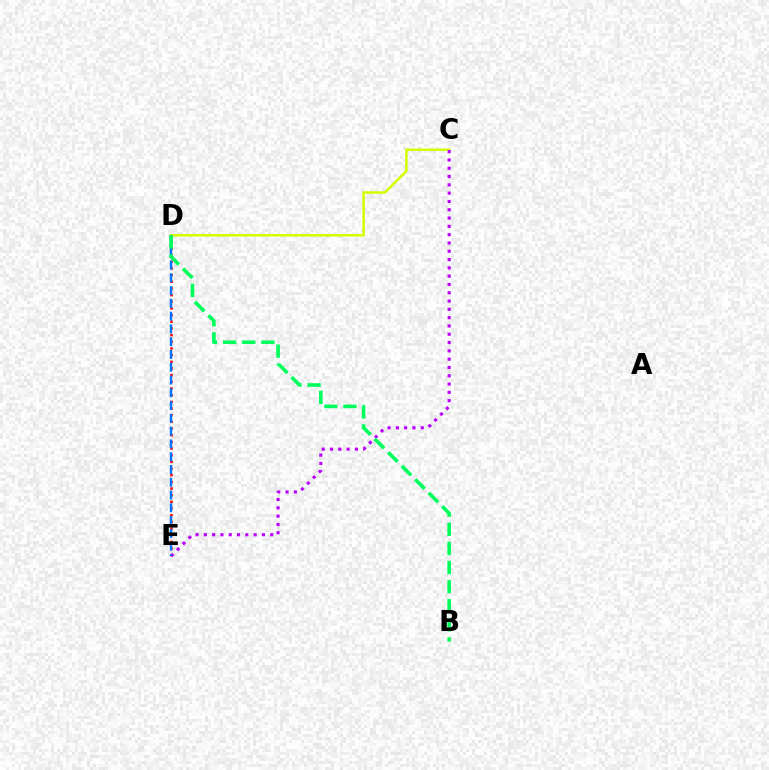{('D', 'E'): [{'color': '#ff0000', 'line_style': 'dotted', 'thickness': 1.81}, {'color': '#0074ff', 'line_style': 'dashed', 'thickness': 1.74}], ('C', 'D'): [{'color': '#d1ff00', 'line_style': 'solid', 'thickness': 1.77}], ('C', 'E'): [{'color': '#b900ff', 'line_style': 'dotted', 'thickness': 2.26}], ('B', 'D'): [{'color': '#00ff5c', 'line_style': 'dashed', 'thickness': 2.6}]}